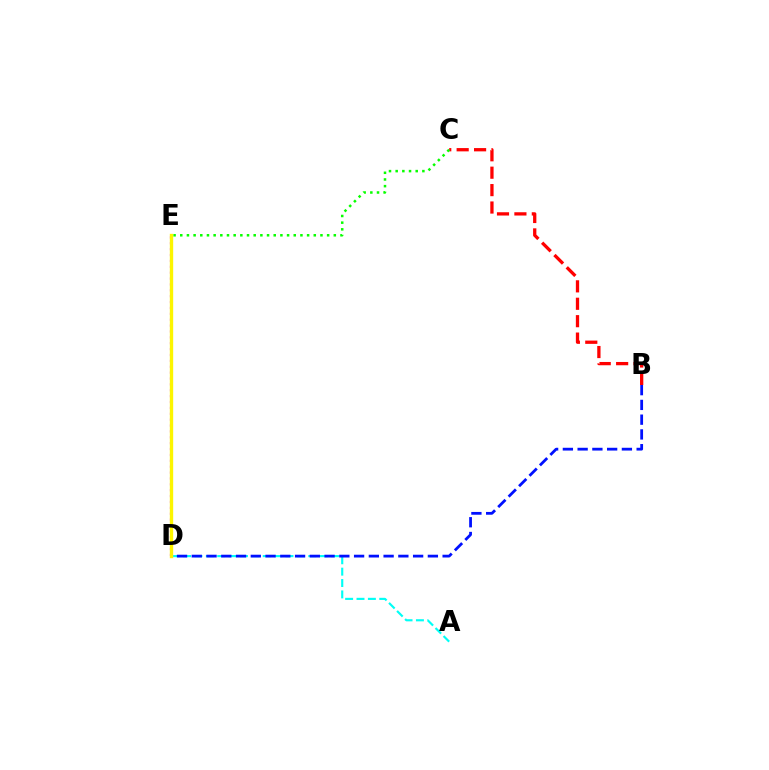{('D', 'E'): [{'color': '#ee00ff', 'line_style': 'dotted', 'thickness': 1.6}, {'color': '#fcf500', 'line_style': 'solid', 'thickness': 2.42}], ('B', 'C'): [{'color': '#ff0000', 'line_style': 'dashed', 'thickness': 2.37}], ('A', 'D'): [{'color': '#00fff6', 'line_style': 'dashed', 'thickness': 1.55}], ('C', 'E'): [{'color': '#08ff00', 'line_style': 'dotted', 'thickness': 1.81}], ('B', 'D'): [{'color': '#0010ff', 'line_style': 'dashed', 'thickness': 2.0}]}